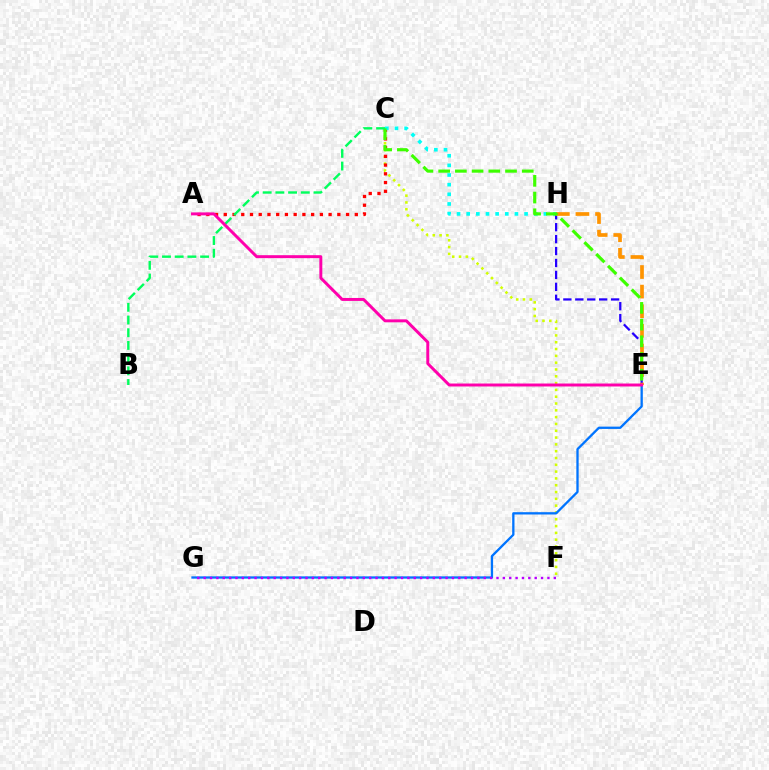{('C', 'F'): [{'color': '#d1ff00', 'line_style': 'dotted', 'thickness': 1.85}], ('A', 'C'): [{'color': '#ff0000', 'line_style': 'dotted', 'thickness': 2.37}], ('C', 'H'): [{'color': '#00fff6', 'line_style': 'dotted', 'thickness': 2.62}], ('E', 'H'): [{'color': '#2500ff', 'line_style': 'dashed', 'thickness': 1.62}, {'color': '#ff9400', 'line_style': 'dashed', 'thickness': 2.66}], ('E', 'G'): [{'color': '#0074ff', 'line_style': 'solid', 'thickness': 1.66}], ('C', 'E'): [{'color': '#3dff00', 'line_style': 'dashed', 'thickness': 2.27}], ('F', 'G'): [{'color': '#b900ff', 'line_style': 'dotted', 'thickness': 1.73}], ('B', 'C'): [{'color': '#00ff5c', 'line_style': 'dashed', 'thickness': 1.73}], ('A', 'E'): [{'color': '#ff00ac', 'line_style': 'solid', 'thickness': 2.13}]}